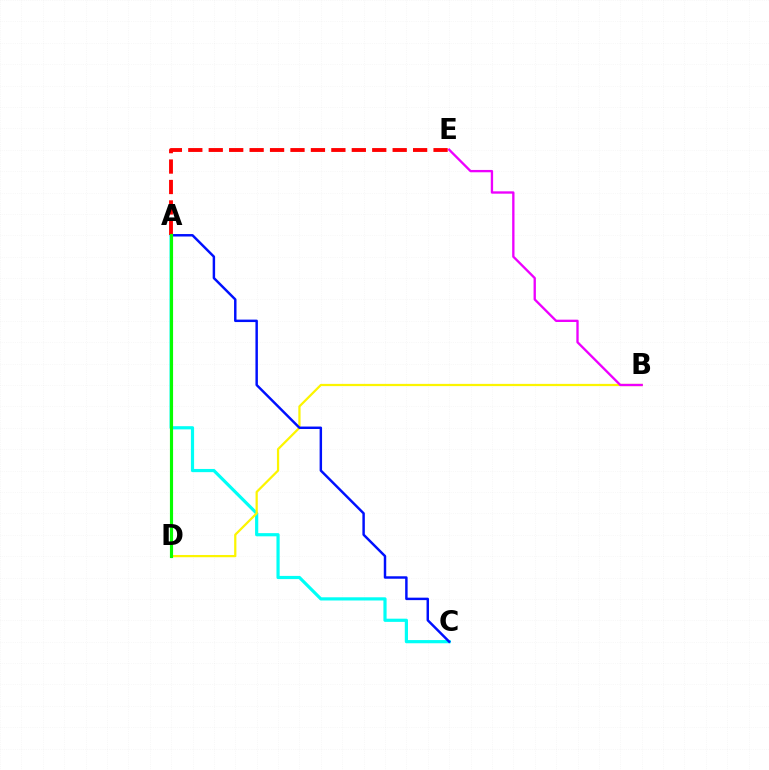{('A', 'C'): [{'color': '#00fff6', 'line_style': 'solid', 'thickness': 2.3}, {'color': '#0010ff', 'line_style': 'solid', 'thickness': 1.77}], ('B', 'D'): [{'color': '#fcf500', 'line_style': 'solid', 'thickness': 1.61}], ('B', 'E'): [{'color': '#ee00ff', 'line_style': 'solid', 'thickness': 1.68}], ('A', 'E'): [{'color': '#ff0000', 'line_style': 'dashed', 'thickness': 2.78}], ('A', 'D'): [{'color': '#08ff00', 'line_style': 'solid', 'thickness': 2.27}]}